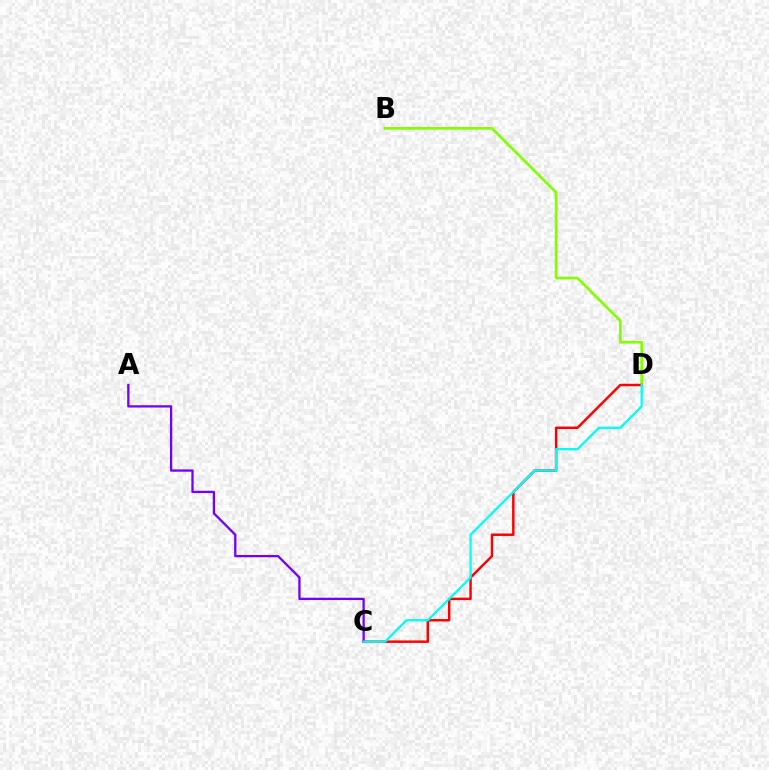{('B', 'D'): [{'color': '#84ff00', 'line_style': 'solid', 'thickness': 1.95}], ('C', 'D'): [{'color': '#ff0000', 'line_style': 'solid', 'thickness': 1.77}, {'color': '#00fff6', 'line_style': 'solid', 'thickness': 1.66}], ('A', 'C'): [{'color': '#7200ff', 'line_style': 'solid', 'thickness': 1.65}]}